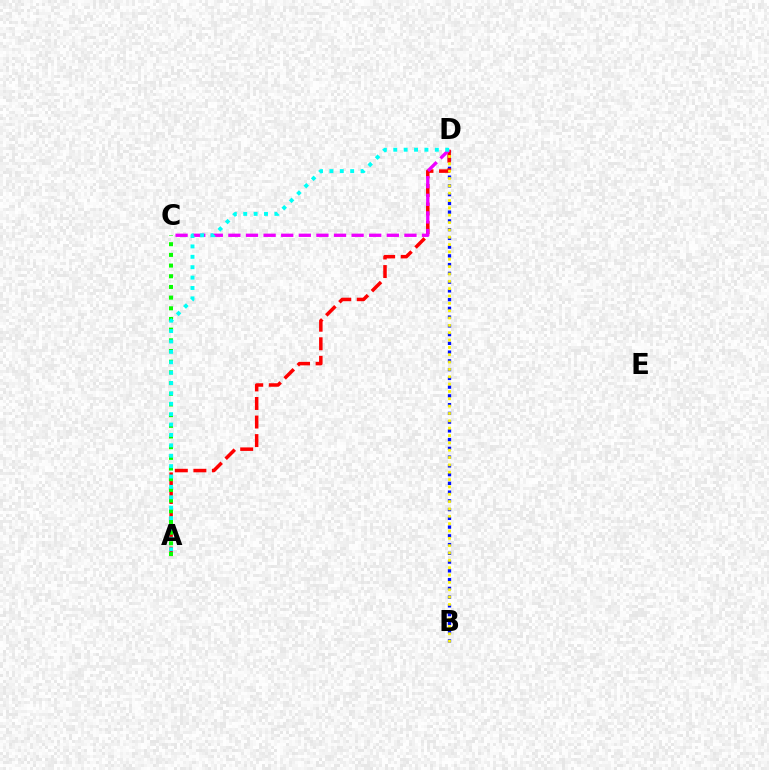{('B', 'D'): [{'color': '#0010ff', 'line_style': 'dotted', 'thickness': 2.38}, {'color': '#fcf500', 'line_style': 'dotted', 'thickness': 2.0}], ('A', 'D'): [{'color': '#ff0000', 'line_style': 'dashed', 'thickness': 2.52}, {'color': '#00fff6', 'line_style': 'dotted', 'thickness': 2.82}], ('C', 'D'): [{'color': '#ee00ff', 'line_style': 'dashed', 'thickness': 2.39}], ('A', 'C'): [{'color': '#08ff00', 'line_style': 'dotted', 'thickness': 2.9}]}